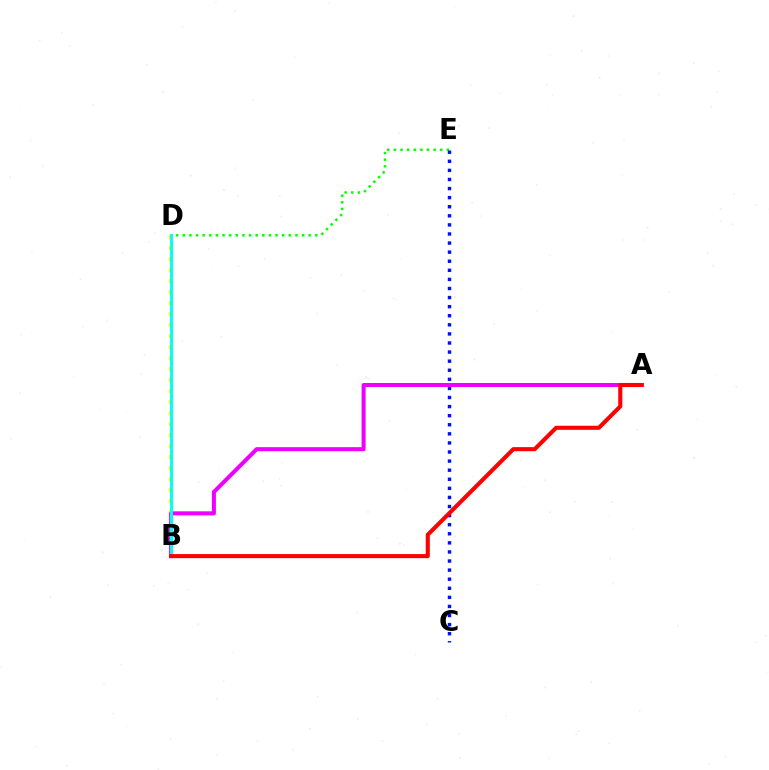{('B', 'D'): [{'color': '#fcf500', 'line_style': 'dotted', 'thickness': 2.99}, {'color': '#00fff6', 'line_style': 'solid', 'thickness': 2.11}], ('D', 'E'): [{'color': '#08ff00', 'line_style': 'dotted', 'thickness': 1.8}], ('C', 'E'): [{'color': '#0010ff', 'line_style': 'dotted', 'thickness': 2.47}], ('A', 'B'): [{'color': '#ee00ff', 'line_style': 'solid', 'thickness': 2.9}, {'color': '#ff0000', 'line_style': 'solid', 'thickness': 2.93}]}